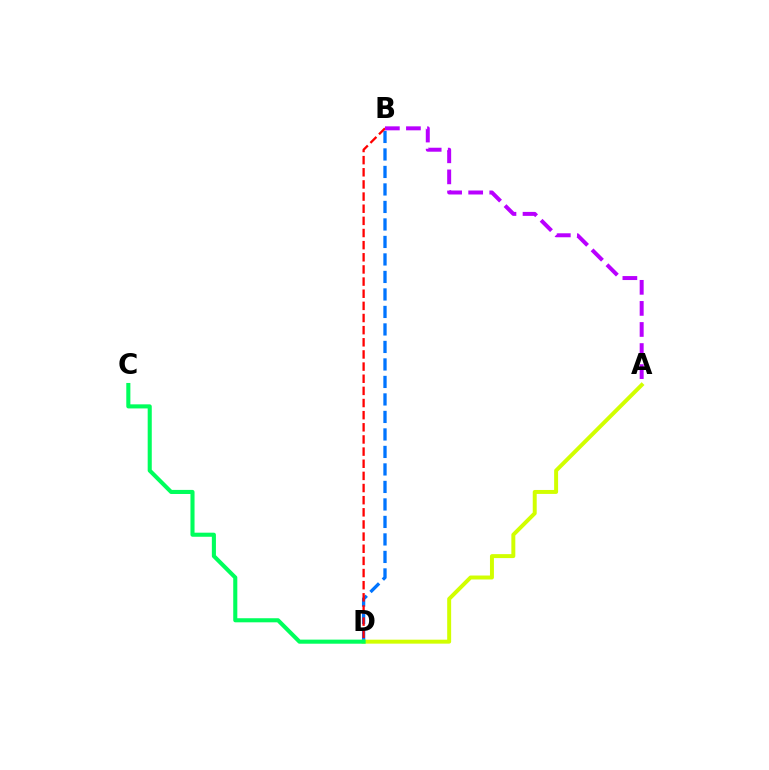{('B', 'D'): [{'color': '#0074ff', 'line_style': 'dashed', 'thickness': 2.38}, {'color': '#ff0000', 'line_style': 'dashed', 'thickness': 1.65}], ('A', 'D'): [{'color': '#d1ff00', 'line_style': 'solid', 'thickness': 2.85}], ('A', 'B'): [{'color': '#b900ff', 'line_style': 'dashed', 'thickness': 2.86}], ('C', 'D'): [{'color': '#00ff5c', 'line_style': 'solid', 'thickness': 2.94}]}